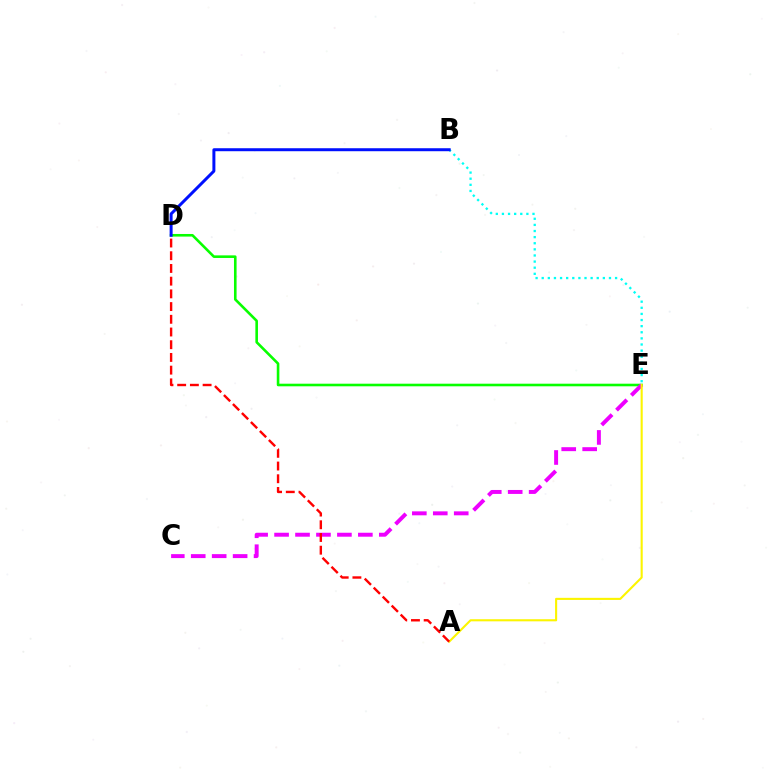{('D', 'E'): [{'color': '#08ff00', 'line_style': 'solid', 'thickness': 1.87}], ('C', 'E'): [{'color': '#ee00ff', 'line_style': 'dashed', 'thickness': 2.85}], ('B', 'E'): [{'color': '#00fff6', 'line_style': 'dotted', 'thickness': 1.66}], ('A', 'E'): [{'color': '#fcf500', 'line_style': 'solid', 'thickness': 1.52}], ('B', 'D'): [{'color': '#0010ff', 'line_style': 'solid', 'thickness': 2.15}], ('A', 'D'): [{'color': '#ff0000', 'line_style': 'dashed', 'thickness': 1.73}]}